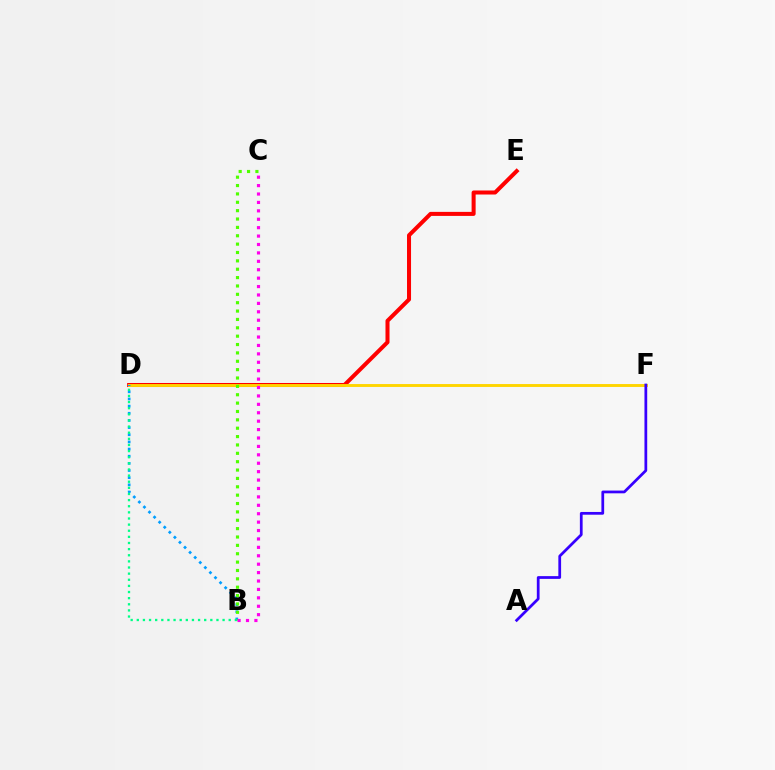{('D', 'E'): [{'color': '#ff0000', 'line_style': 'solid', 'thickness': 2.9}], ('D', 'F'): [{'color': '#ffd500', 'line_style': 'solid', 'thickness': 2.09}], ('B', 'D'): [{'color': '#009eff', 'line_style': 'dotted', 'thickness': 1.94}, {'color': '#00ff86', 'line_style': 'dotted', 'thickness': 1.66}], ('B', 'C'): [{'color': '#4fff00', 'line_style': 'dotted', 'thickness': 2.27}, {'color': '#ff00ed', 'line_style': 'dotted', 'thickness': 2.29}], ('A', 'F'): [{'color': '#3700ff', 'line_style': 'solid', 'thickness': 1.98}]}